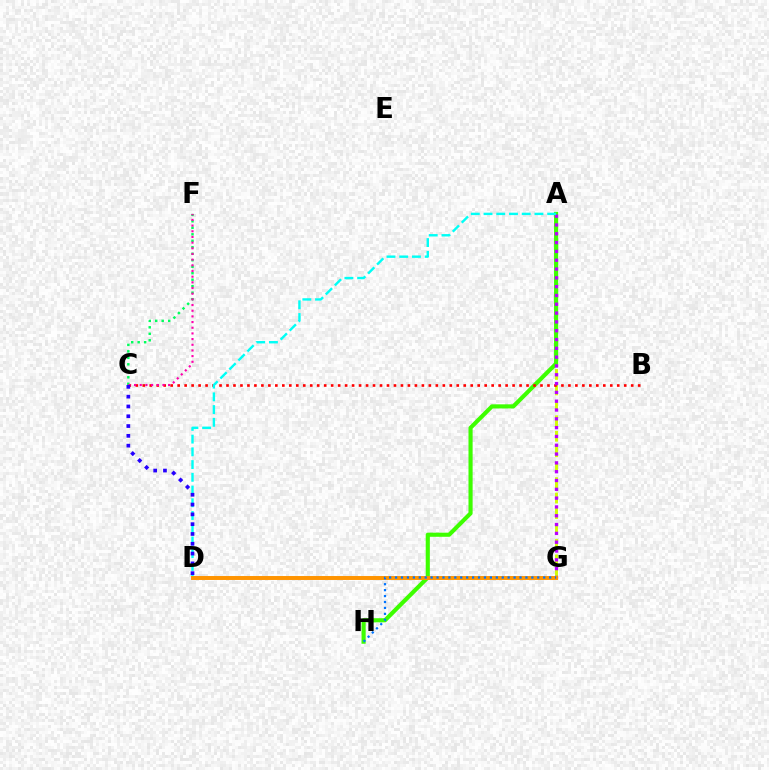{('A', 'G'): [{'color': '#d1ff00', 'line_style': 'dashed', 'thickness': 2.1}, {'color': '#b900ff', 'line_style': 'dotted', 'thickness': 2.39}], ('A', 'H'): [{'color': '#3dff00', 'line_style': 'solid', 'thickness': 2.97}], ('B', 'C'): [{'color': '#ff0000', 'line_style': 'dotted', 'thickness': 1.9}], ('A', 'D'): [{'color': '#00fff6', 'line_style': 'dashed', 'thickness': 1.73}], ('D', 'G'): [{'color': '#ff9400', 'line_style': 'solid', 'thickness': 2.84}], ('G', 'H'): [{'color': '#0074ff', 'line_style': 'dotted', 'thickness': 1.61}], ('C', 'F'): [{'color': '#00ff5c', 'line_style': 'dotted', 'thickness': 1.76}, {'color': '#ff00ac', 'line_style': 'dotted', 'thickness': 1.54}], ('C', 'D'): [{'color': '#2500ff', 'line_style': 'dotted', 'thickness': 2.66}]}